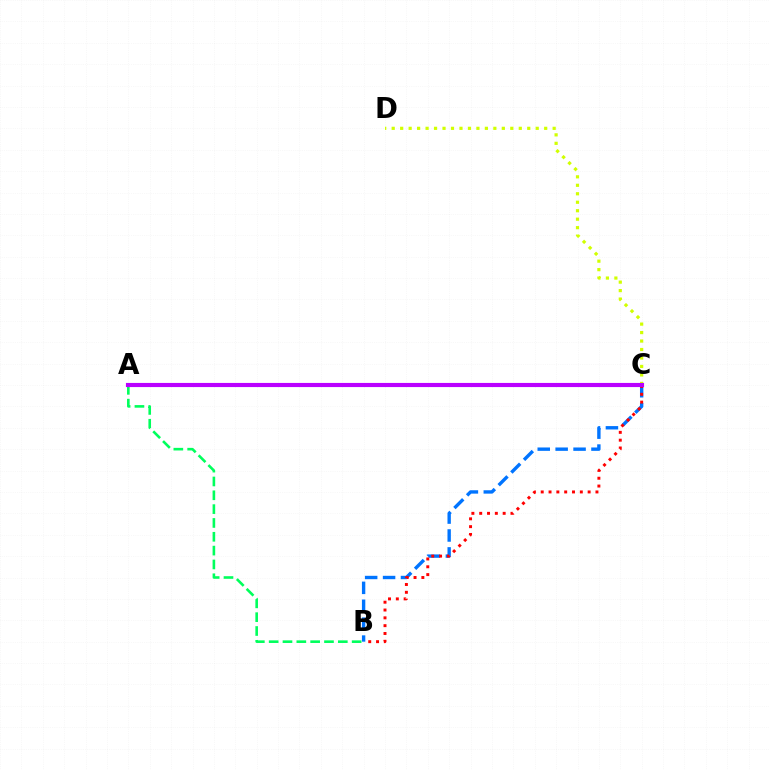{('C', 'D'): [{'color': '#d1ff00', 'line_style': 'dotted', 'thickness': 2.3}], ('B', 'C'): [{'color': '#0074ff', 'line_style': 'dashed', 'thickness': 2.43}, {'color': '#ff0000', 'line_style': 'dotted', 'thickness': 2.12}], ('A', 'B'): [{'color': '#00ff5c', 'line_style': 'dashed', 'thickness': 1.88}], ('A', 'C'): [{'color': '#b900ff', 'line_style': 'solid', 'thickness': 2.98}]}